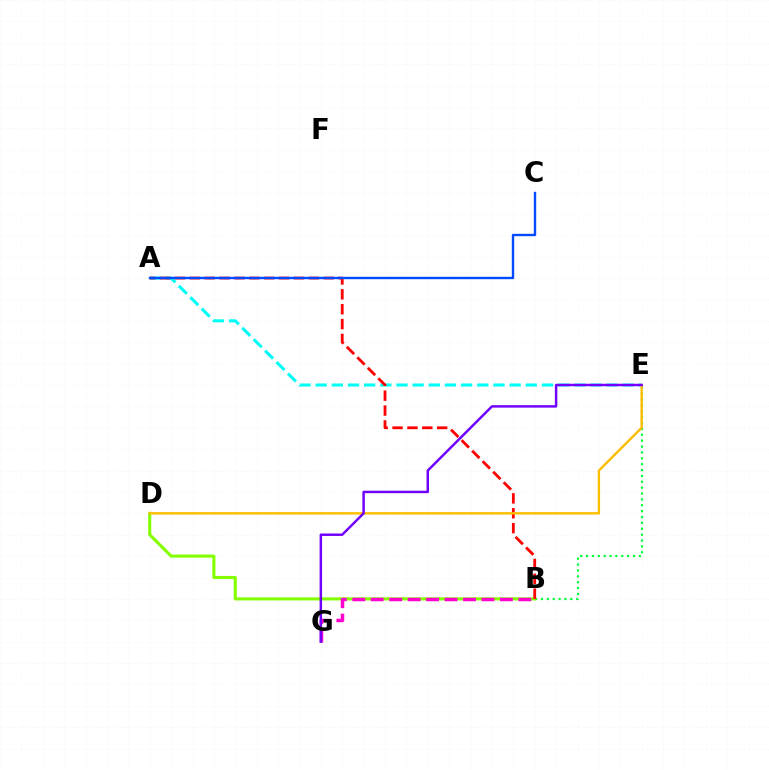{('B', 'E'): [{'color': '#00ff39', 'line_style': 'dotted', 'thickness': 1.6}], ('B', 'D'): [{'color': '#84ff00', 'line_style': 'solid', 'thickness': 2.23}], ('A', 'E'): [{'color': '#00fff6', 'line_style': 'dashed', 'thickness': 2.2}], ('A', 'B'): [{'color': '#ff0000', 'line_style': 'dashed', 'thickness': 2.02}], ('D', 'E'): [{'color': '#ffbd00', 'line_style': 'solid', 'thickness': 1.72}], ('A', 'C'): [{'color': '#004bff', 'line_style': 'solid', 'thickness': 1.72}], ('B', 'G'): [{'color': '#ff00cf', 'line_style': 'dashed', 'thickness': 2.51}], ('E', 'G'): [{'color': '#7200ff', 'line_style': 'solid', 'thickness': 1.78}]}